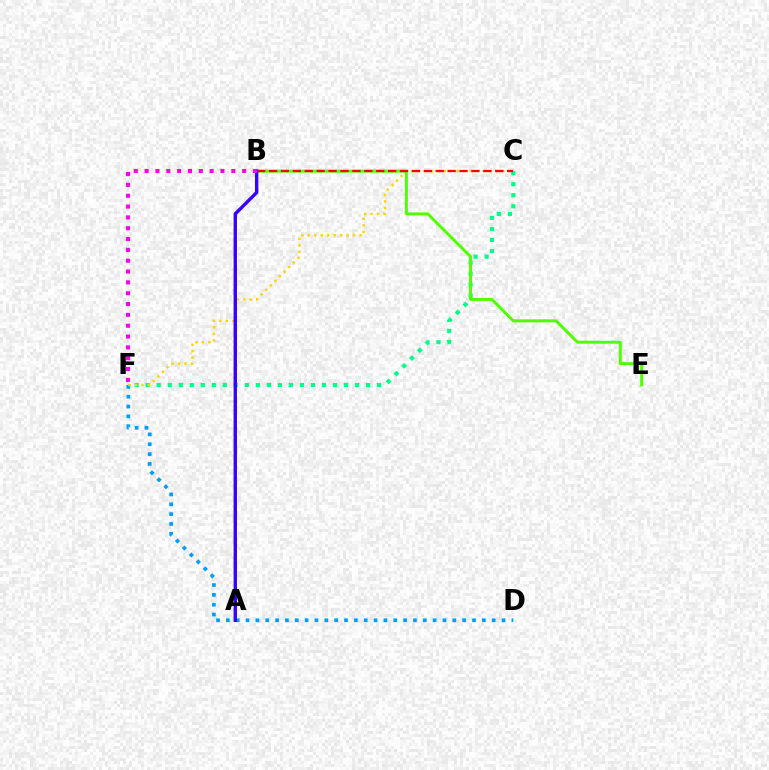{('C', 'F'): [{'color': '#00ff86', 'line_style': 'dotted', 'thickness': 2.99}, {'color': '#ffd500', 'line_style': 'dotted', 'thickness': 1.76}], ('D', 'F'): [{'color': '#009eff', 'line_style': 'dotted', 'thickness': 2.68}], ('B', 'E'): [{'color': '#4fff00', 'line_style': 'solid', 'thickness': 2.13}], ('B', 'C'): [{'color': '#ff0000', 'line_style': 'dashed', 'thickness': 1.62}], ('A', 'B'): [{'color': '#3700ff', 'line_style': 'solid', 'thickness': 2.43}], ('B', 'F'): [{'color': '#ff00ed', 'line_style': 'dotted', 'thickness': 2.94}]}